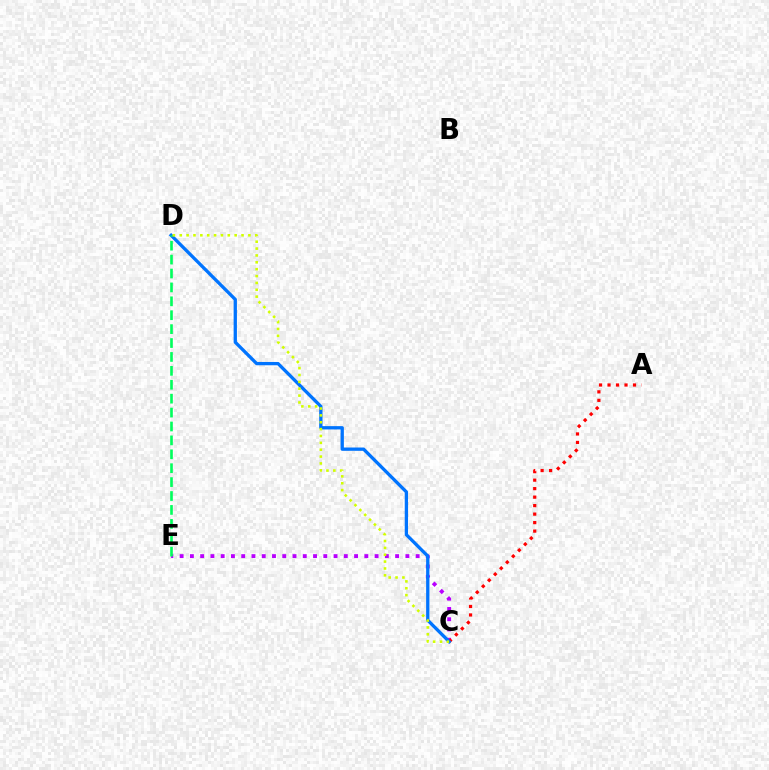{('C', 'E'): [{'color': '#b900ff', 'line_style': 'dotted', 'thickness': 2.79}], ('A', 'C'): [{'color': '#ff0000', 'line_style': 'dotted', 'thickness': 2.31}], ('C', 'D'): [{'color': '#0074ff', 'line_style': 'solid', 'thickness': 2.38}, {'color': '#d1ff00', 'line_style': 'dotted', 'thickness': 1.86}], ('D', 'E'): [{'color': '#00ff5c', 'line_style': 'dashed', 'thickness': 1.89}]}